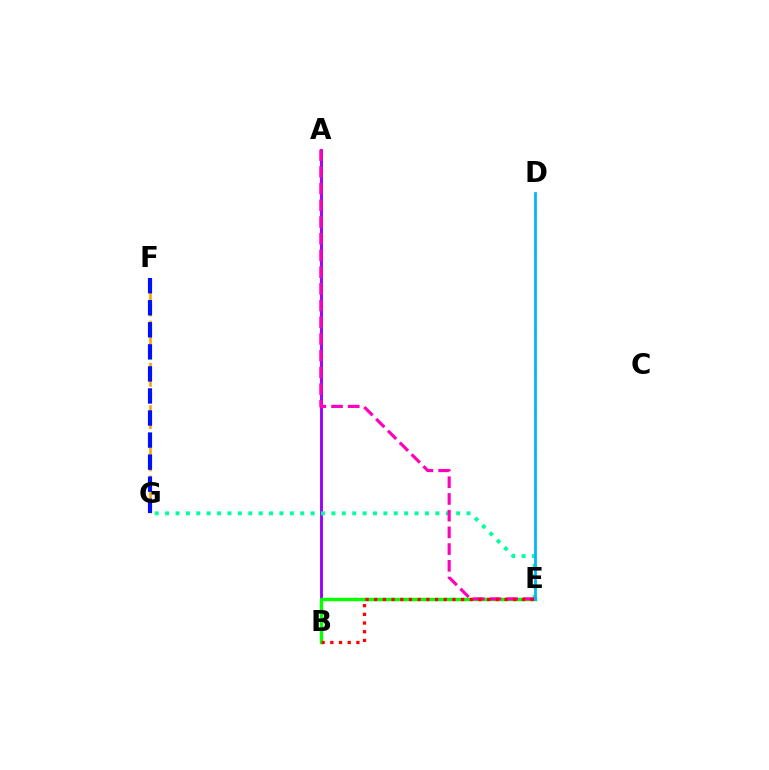{('A', 'B'): [{'color': '#9b00ff', 'line_style': 'solid', 'thickness': 2.08}], ('E', 'G'): [{'color': '#00ff9d', 'line_style': 'dotted', 'thickness': 2.82}], ('D', 'E'): [{'color': '#b3ff00', 'line_style': 'dotted', 'thickness': 1.81}, {'color': '#00b5ff', 'line_style': 'solid', 'thickness': 1.97}], ('F', 'G'): [{'color': '#ffa500', 'line_style': 'dashed', 'thickness': 1.91}, {'color': '#0010ff', 'line_style': 'dashed', 'thickness': 3.0}], ('B', 'E'): [{'color': '#08ff00', 'line_style': 'solid', 'thickness': 2.48}, {'color': '#ff0000', 'line_style': 'dotted', 'thickness': 2.36}], ('A', 'E'): [{'color': '#ff00bd', 'line_style': 'dashed', 'thickness': 2.27}]}